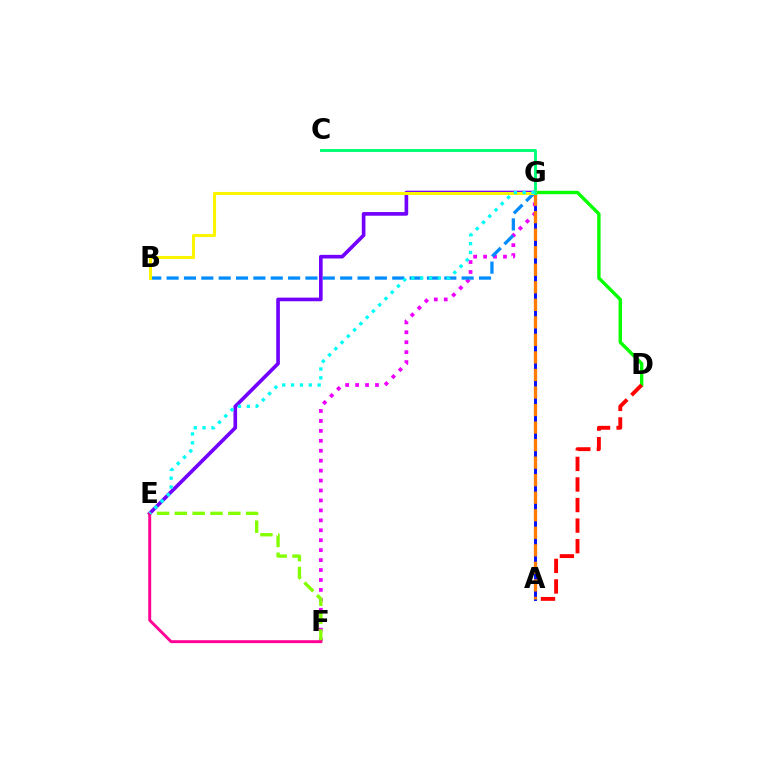{('D', 'G'): [{'color': '#08ff00', 'line_style': 'solid', 'thickness': 2.45}], ('A', 'G'): [{'color': '#0010ff', 'line_style': 'solid', 'thickness': 2.13}, {'color': '#ff7c00', 'line_style': 'dashed', 'thickness': 2.38}], ('F', 'G'): [{'color': '#ee00ff', 'line_style': 'dotted', 'thickness': 2.7}], ('E', 'F'): [{'color': '#84ff00', 'line_style': 'dashed', 'thickness': 2.42}, {'color': '#ff0094', 'line_style': 'solid', 'thickness': 2.1}], ('B', 'G'): [{'color': '#008cff', 'line_style': 'dashed', 'thickness': 2.36}, {'color': '#fcf500', 'line_style': 'solid', 'thickness': 2.21}], ('A', 'D'): [{'color': '#ff0000', 'line_style': 'dashed', 'thickness': 2.79}], ('E', 'G'): [{'color': '#7200ff', 'line_style': 'solid', 'thickness': 2.62}, {'color': '#00fff6', 'line_style': 'dotted', 'thickness': 2.41}], ('C', 'G'): [{'color': '#00ff74', 'line_style': 'solid', 'thickness': 2.09}]}